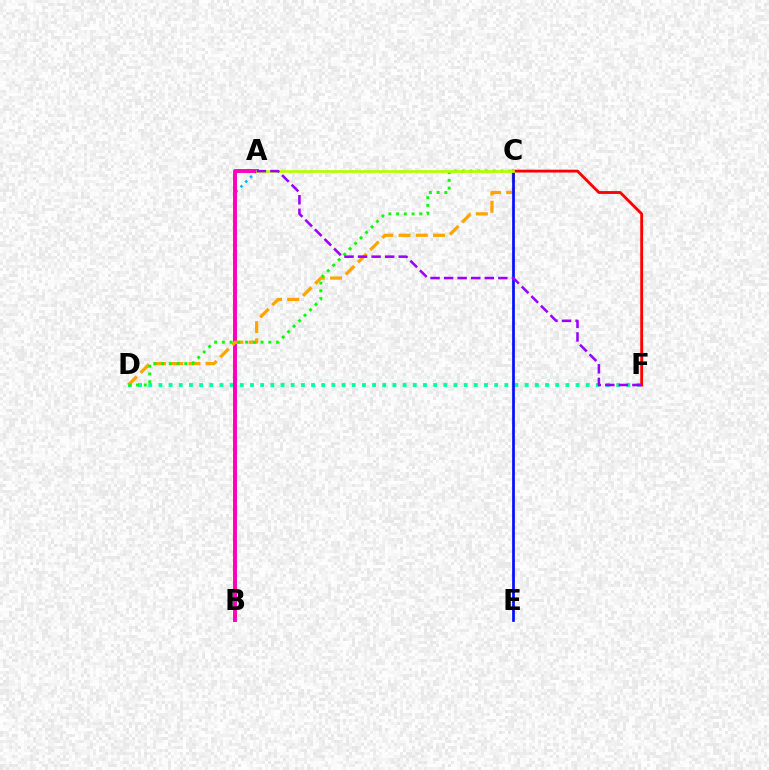{('A', 'B'): [{'color': '#00b5ff', 'line_style': 'dotted', 'thickness': 1.83}, {'color': '#ff00bd', 'line_style': 'solid', 'thickness': 2.81}], ('D', 'F'): [{'color': '#00ff9d', 'line_style': 'dotted', 'thickness': 2.76}], ('C', 'D'): [{'color': '#ffa500', 'line_style': 'dashed', 'thickness': 2.34}, {'color': '#08ff00', 'line_style': 'dotted', 'thickness': 2.1}], ('C', 'E'): [{'color': '#0010ff', 'line_style': 'solid', 'thickness': 1.96}], ('C', 'F'): [{'color': '#ff0000', 'line_style': 'solid', 'thickness': 2.05}], ('A', 'C'): [{'color': '#b3ff00', 'line_style': 'solid', 'thickness': 1.95}], ('A', 'F'): [{'color': '#9b00ff', 'line_style': 'dashed', 'thickness': 1.84}]}